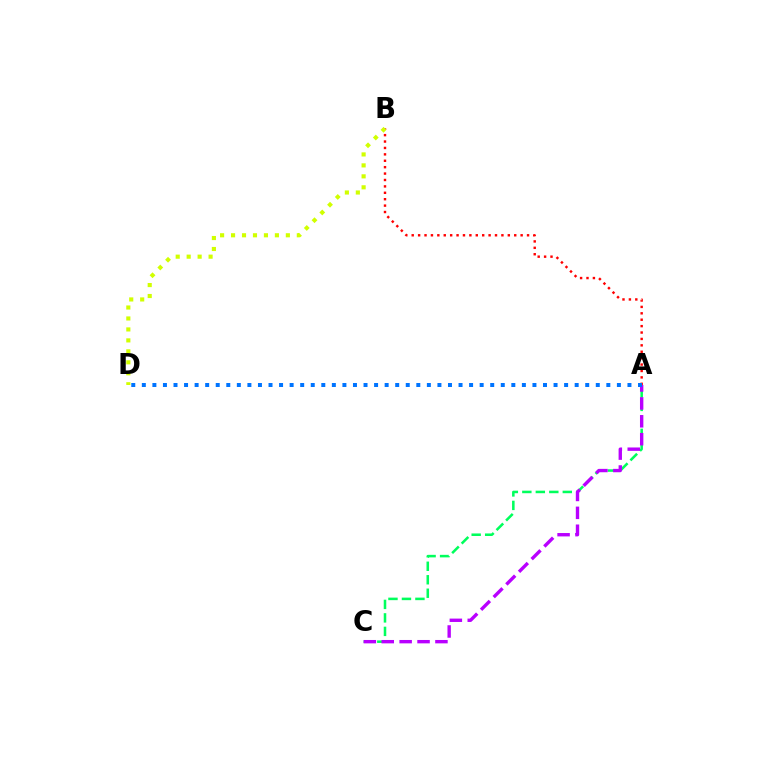{('A', 'B'): [{'color': '#ff0000', 'line_style': 'dotted', 'thickness': 1.74}], ('A', 'C'): [{'color': '#00ff5c', 'line_style': 'dashed', 'thickness': 1.83}, {'color': '#b900ff', 'line_style': 'dashed', 'thickness': 2.43}], ('B', 'D'): [{'color': '#d1ff00', 'line_style': 'dotted', 'thickness': 2.98}], ('A', 'D'): [{'color': '#0074ff', 'line_style': 'dotted', 'thickness': 2.87}]}